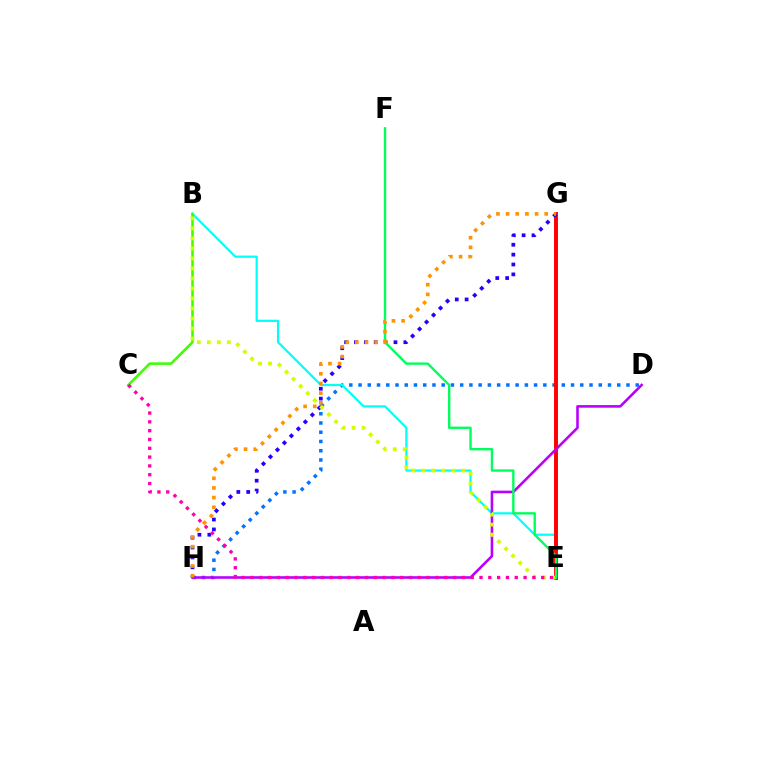{('D', 'H'): [{'color': '#0074ff', 'line_style': 'dotted', 'thickness': 2.51}, {'color': '#b900ff', 'line_style': 'solid', 'thickness': 1.86}], ('B', 'E'): [{'color': '#00fff6', 'line_style': 'solid', 'thickness': 1.58}, {'color': '#d1ff00', 'line_style': 'dotted', 'thickness': 2.72}], ('B', 'C'): [{'color': '#3dff00', 'line_style': 'solid', 'thickness': 1.85}], ('E', 'G'): [{'color': '#ff0000', 'line_style': 'solid', 'thickness': 2.82}], ('G', 'H'): [{'color': '#2500ff', 'line_style': 'dotted', 'thickness': 2.68}, {'color': '#ff9400', 'line_style': 'dotted', 'thickness': 2.62}], ('E', 'F'): [{'color': '#00ff5c', 'line_style': 'solid', 'thickness': 1.71}], ('C', 'E'): [{'color': '#ff00ac', 'line_style': 'dotted', 'thickness': 2.39}]}